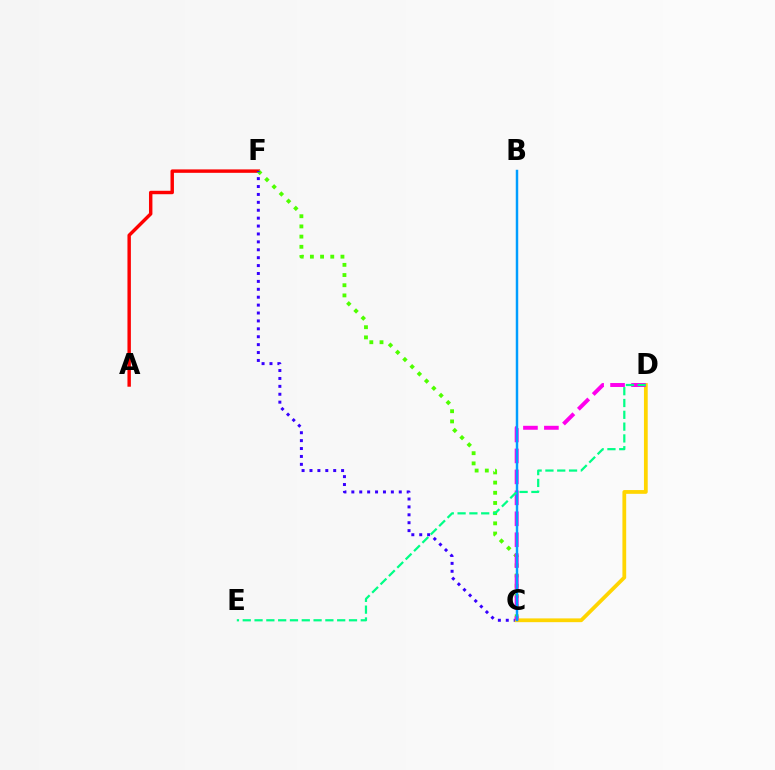{('A', 'F'): [{'color': '#ff0000', 'line_style': 'solid', 'thickness': 2.47}], ('C', 'F'): [{'color': '#4fff00', 'line_style': 'dotted', 'thickness': 2.77}, {'color': '#3700ff', 'line_style': 'dotted', 'thickness': 2.15}], ('C', 'D'): [{'color': '#ffd500', 'line_style': 'solid', 'thickness': 2.71}, {'color': '#ff00ed', 'line_style': 'dashed', 'thickness': 2.85}], ('B', 'C'): [{'color': '#009eff', 'line_style': 'solid', 'thickness': 1.77}], ('D', 'E'): [{'color': '#00ff86', 'line_style': 'dashed', 'thickness': 1.6}]}